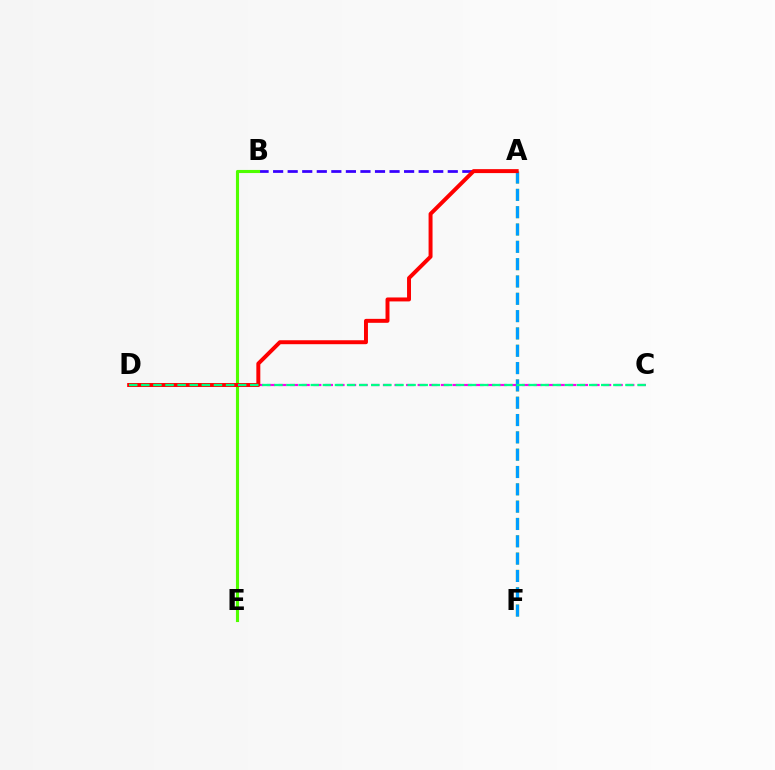{('A', 'F'): [{'color': '#ffd500', 'line_style': 'dashed', 'thickness': 2.35}, {'color': '#009eff', 'line_style': 'dashed', 'thickness': 2.35}], ('C', 'D'): [{'color': '#ff00ed', 'line_style': 'dashed', 'thickness': 1.57}, {'color': '#00ff86', 'line_style': 'dashed', 'thickness': 1.64}], ('A', 'B'): [{'color': '#3700ff', 'line_style': 'dashed', 'thickness': 1.98}], ('B', 'E'): [{'color': '#4fff00', 'line_style': 'solid', 'thickness': 2.24}], ('A', 'D'): [{'color': '#ff0000', 'line_style': 'solid', 'thickness': 2.85}]}